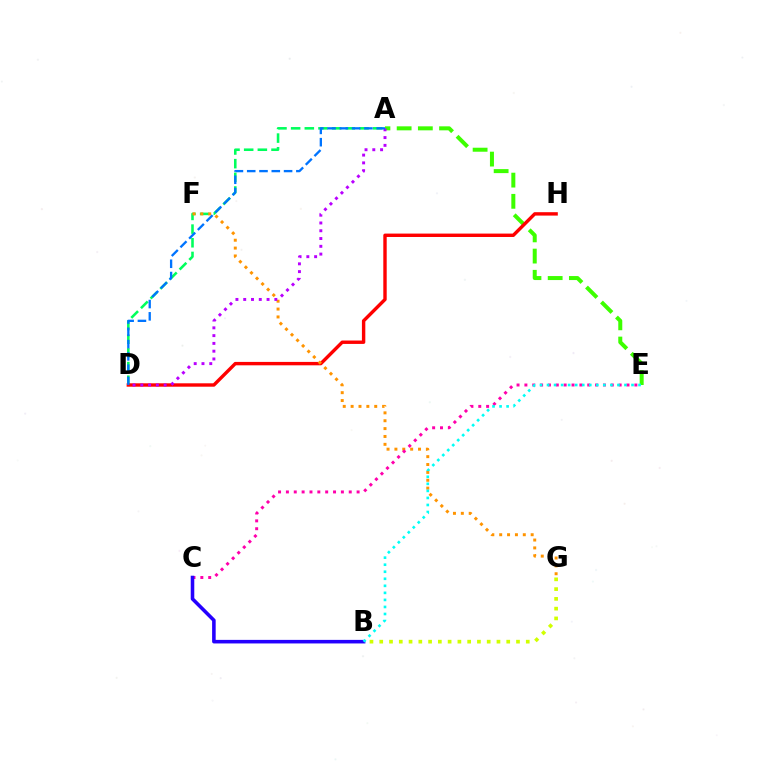{('A', 'D'): [{'color': '#00ff5c', 'line_style': 'dashed', 'thickness': 1.86}, {'color': '#b900ff', 'line_style': 'dotted', 'thickness': 2.11}, {'color': '#0074ff', 'line_style': 'dashed', 'thickness': 1.67}], ('A', 'E'): [{'color': '#3dff00', 'line_style': 'dashed', 'thickness': 2.88}], ('D', 'H'): [{'color': '#ff0000', 'line_style': 'solid', 'thickness': 2.45}], ('F', 'G'): [{'color': '#ff9400', 'line_style': 'dotted', 'thickness': 2.14}], ('C', 'E'): [{'color': '#ff00ac', 'line_style': 'dotted', 'thickness': 2.13}], ('B', 'G'): [{'color': '#d1ff00', 'line_style': 'dotted', 'thickness': 2.65}], ('B', 'C'): [{'color': '#2500ff', 'line_style': 'solid', 'thickness': 2.57}], ('B', 'E'): [{'color': '#00fff6', 'line_style': 'dotted', 'thickness': 1.91}]}